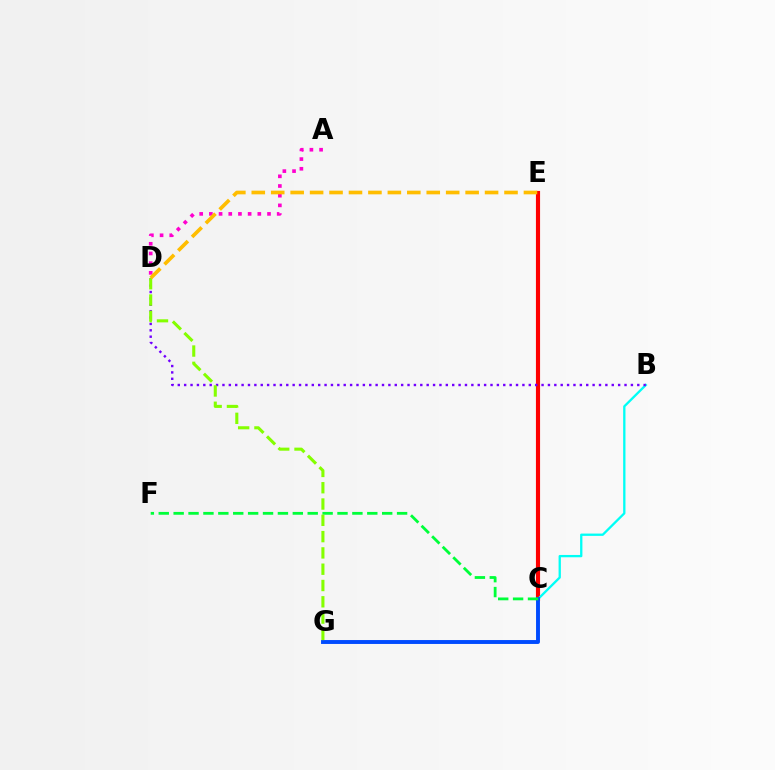{('C', 'E'): [{'color': '#ff0000', 'line_style': 'solid', 'thickness': 2.97}], ('B', 'C'): [{'color': '#00fff6', 'line_style': 'solid', 'thickness': 1.66}], ('B', 'D'): [{'color': '#7200ff', 'line_style': 'dotted', 'thickness': 1.73}], ('A', 'D'): [{'color': '#ff00cf', 'line_style': 'dotted', 'thickness': 2.63}], ('C', 'G'): [{'color': '#004bff', 'line_style': 'solid', 'thickness': 2.81}], ('C', 'F'): [{'color': '#00ff39', 'line_style': 'dashed', 'thickness': 2.02}], ('D', 'G'): [{'color': '#84ff00', 'line_style': 'dashed', 'thickness': 2.21}], ('D', 'E'): [{'color': '#ffbd00', 'line_style': 'dashed', 'thickness': 2.64}]}